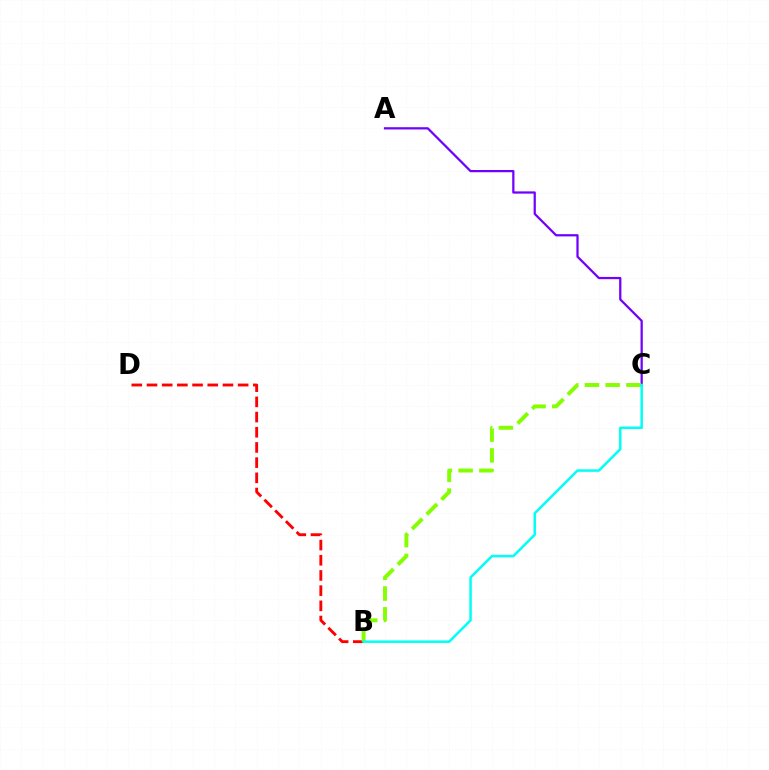{('A', 'C'): [{'color': '#7200ff', 'line_style': 'solid', 'thickness': 1.61}], ('B', 'D'): [{'color': '#ff0000', 'line_style': 'dashed', 'thickness': 2.06}], ('B', 'C'): [{'color': '#84ff00', 'line_style': 'dashed', 'thickness': 2.82}, {'color': '#00fff6', 'line_style': 'solid', 'thickness': 1.8}]}